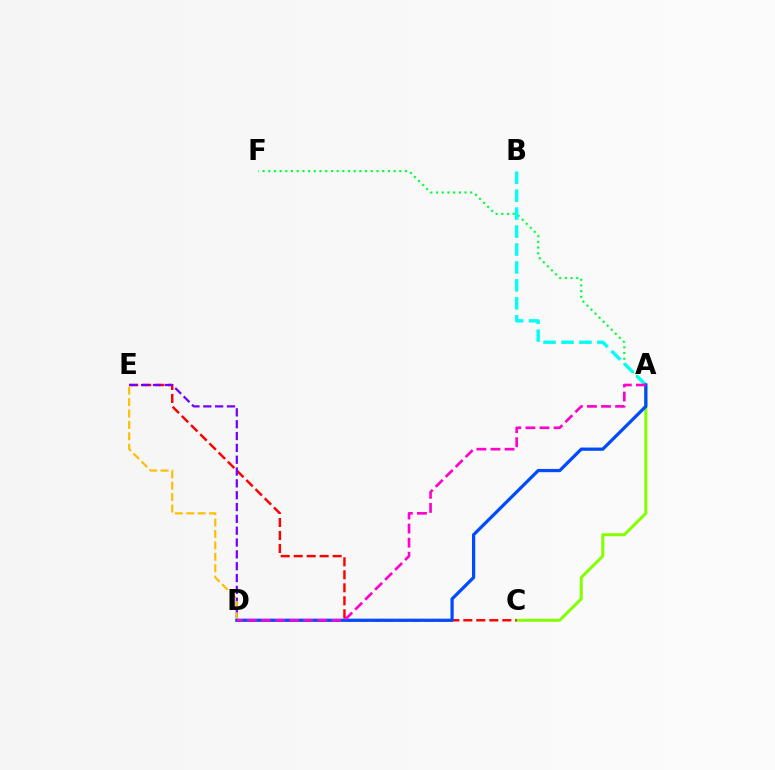{('A', 'C'): [{'color': '#84ff00', 'line_style': 'solid', 'thickness': 2.16}], ('A', 'F'): [{'color': '#00ff39', 'line_style': 'dotted', 'thickness': 1.55}], ('C', 'E'): [{'color': '#ff0000', 'line_style': 'dashed', 'thickness': 1.76}], ('D', 'E'): [{'color': '#7200ff', 'line_style': 'dashed', 'thickness': 1.61}, {'color': '#ffbd00', 'line_style': 'dashed', 'thickness': 1.55}], ('A', 'B'): [{'color': '#00fff6', 'line_style': 'dashed', 'thickness': 2.44}], ('A', 'D'): [{'color': '#004bff', 'line_style': 'solid', 'thickness': 2.33}, {'color': '#ff00cf', 'line_style': 'dashed', 'thickness': 1.91}]}